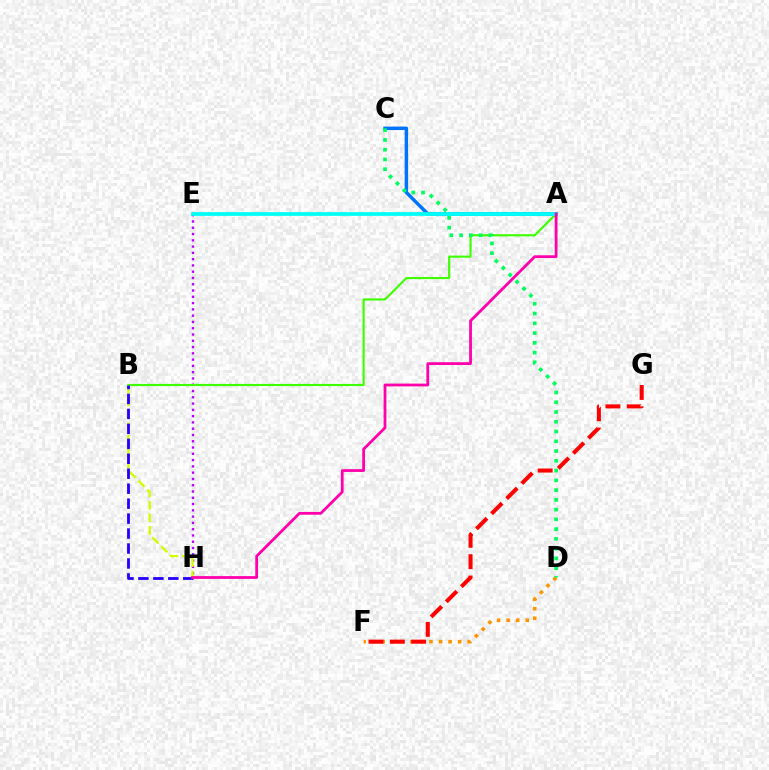{('A', 'C'): [{'color': '#0074ff', 'line_style': 'solid', 'thickness': 2.48}], ('E', 'H'): [{'color': '#b900ff', 'line_style': 'dotted', 'thickness': 1.71}], ('D', 'F'): [{'color': '#ff9400', 'line_style': 'dotted', 'thickness': 2.6}], ('A', 'B'): [{'color': '#3dff00', 'line_style': 'solid', 'thickness': 1.54}], ('B', 'H'): [{'color': '#d1ff00', 'line_style': 'dashed', 'thickness': 1.7}, {'color': '#2500ff', 'line_style': 'dashed', 'thickness': 2.03}], ('A', 'E'): [{'color': '#00fff6', 'line_style': 'solid', 'thickness': 2.69}], ('F', 'G'): [{'color': '#ff0000', 'line_style': 'dashed', 'thickness': 2.9}], ('C', 'D'): [{'color': '#00ff5c', 'line_style': 'dotted', 'thickness': 2.65}], ('A', 'H'): [{'color': '#ff00ac', 'line_style': 'solid', 'thickness': 2.0}]}